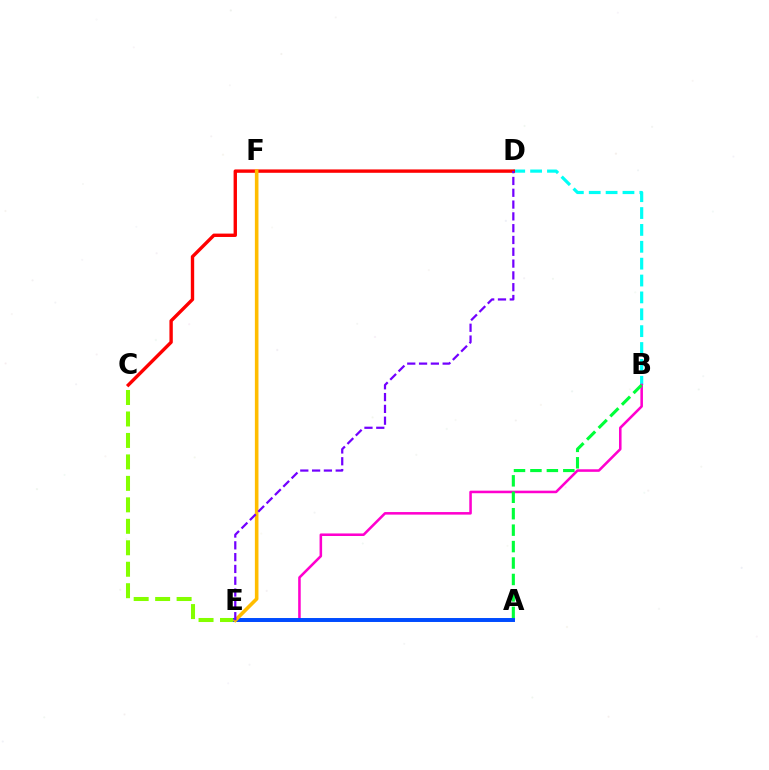{('B', 'D'): [{'color': '#00fff6', 'line_style': 'dashed', 'thickness': 2.29}], ('B', 'E'): [{'color': '#ff00cf', 'line_style': 'solid', 'thickness': 1.84}], ('C', 'E'): [{'color': '#84ff00', 'line_style': 'dashed', 'thickness': 2.92}], ('A', 'B'): [{'color': '#00ff39', 'line_style': 'dashed', 'thickness': 2.23}], ('C', 'D'): [{'color': '#ff0000', 'line_style': 'solid', 'thickness': 2.43}], ('A', 'E'): [{'color': '#004bff', 'line_style': 'solid', 'thickness': 2.84}], ('E', 'F'): [{'color': '#ffbd00', 'line_style': 'solid', 'thickness': 2.59}], ('D', 'E'): [{'color': '#7200ff', 'line_style': 'dashed', 'thickness': 1.6}]}